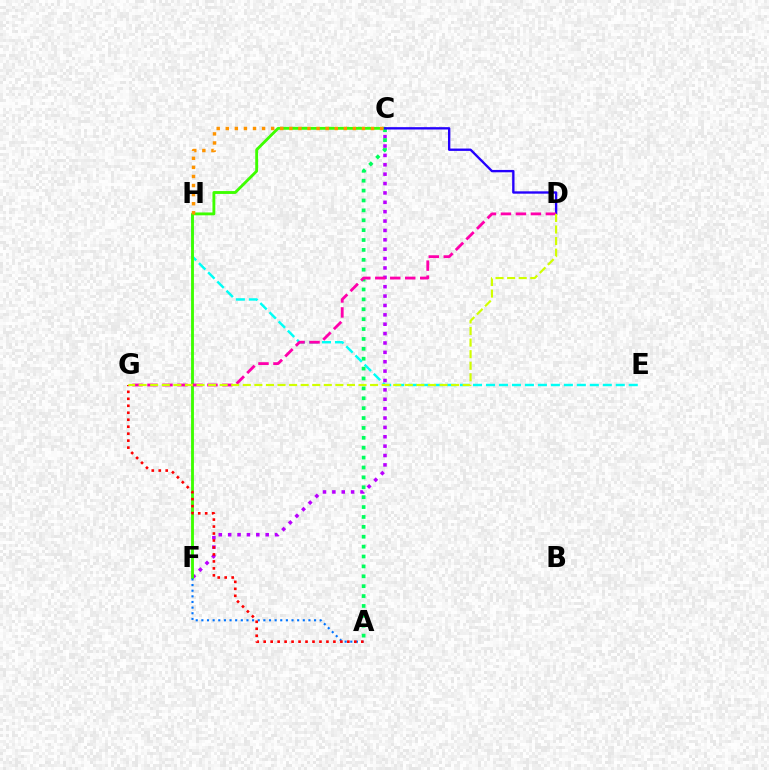{('E', 'H'): [{'color': '#00fff6', 'line_style': 'dashed', 'thickness': 1.76}], ('C', 'F'): [{'color': '#b900ff', 'line_style': 'dotted', 'thickness': 2.55}, {'color': '#3dff00', 'line_style': 'solid', 'thickness': 2.06}], ('A', 'F'): [{'color': '#0074ff', 'line_style': 'dotted', 'thickness': 1.53}], ('A', 'C'): [{'color': '#00ff5c', 'line_style': 'dotted', 'thickness': 2.69}], ('A', 'G'): [{'color': '#ff0000', 'line_style': 'dotted', 'thickness': 1.89}], ('C', 'D'): [{'color': '#2500ff', 'line_style': 'solid', 'thickness': 1.7}], ('C', 'H'): [{'color': '#ff9400', 'line_style': 'dotted', 'thickness': 2.47}], ('D', 'G'): [{'color': '#ff00ac', 'line_style': 'dashed', 'thickness': 2.03}, {'color': '#d1ff00', 'line_style': 'dashed', 'thickness': 1.57}]}